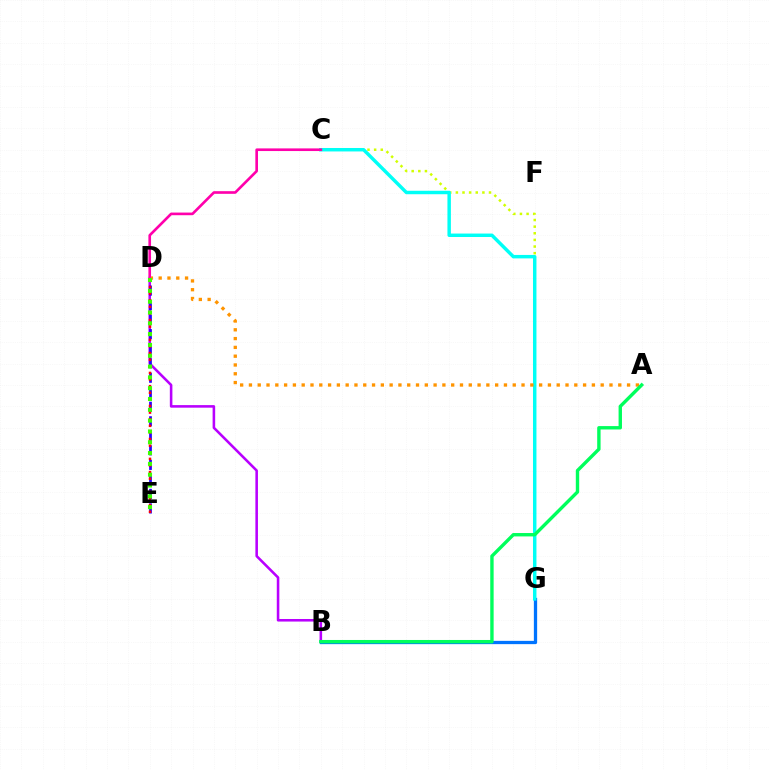{('B', 'D'): [{'color': '#b900ff', 'line_style': 'solid', 'thickness': 1.85}], ('B', 'G'): [{'color': '#0074ff', 'line_style': 'solid', 'thickness': 2.36}], ('C', 'G'): [{'color': '#d1ff00', 'line_style': 'dotted', 'thickness': 1.8}, {'color': '#00fff6', 'line_style': 'solid', 'thickness': 2.49}], ('D', 'E'): [{'color': '#2500ff', 'line_style': 'dashed', 'thickness': 1.97}, {'color': '#ff0000', 'line_style': 'dotted', 'thickness': 1.8}, {'color': '#3dff00', 'line_style': 'dotted', 'thickness': 2.94}], ('A', 'D'): [{'color': '#ff9400', 'line_style': 'dotted', 'thickness': 2.39}], ('C', 'D'): [{'color': '#ff00ac', 'line_style': 'solid', 'thickness': 1.9}], ('A', 'B'): [{'color': '#00ff5c', 'line_style': 'solid', 'thickness': 2.44}]}